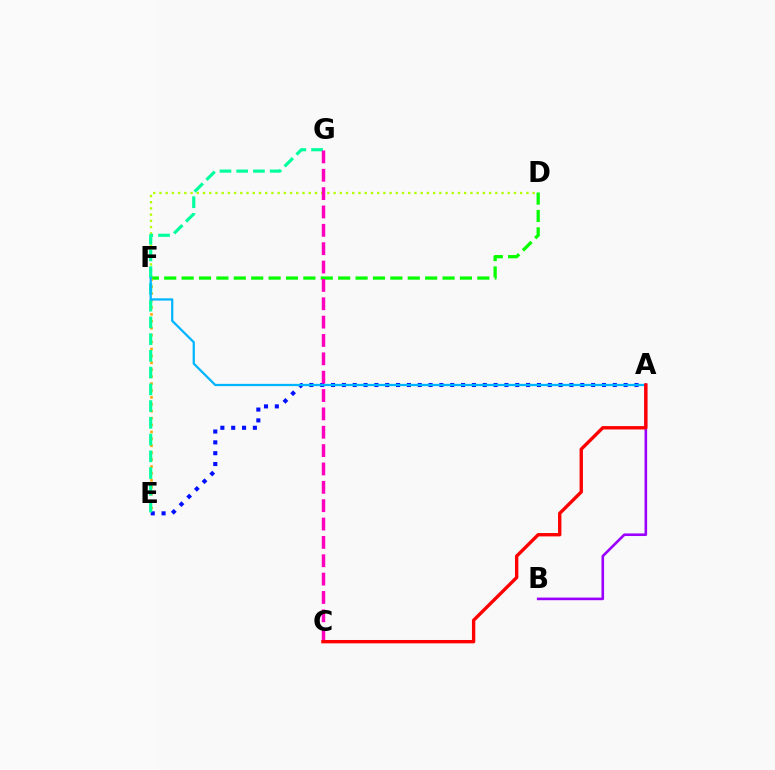{('D', 'F'): [{'color': '#08ff00', 'line_style': 'dashed', 'thickness': 2.36}, {'color': '#b3ff00', 'line_style': 'dotted', 'thickness': 1.69}], ('A', 'E'): [{'color': '#0010ff', 'line_style': 'dotted', 'thickness': 2.94}], ('E', 'F'): [{'color': '#ffa500', 'line_style': 'dotted', 'thickness': 1.88}], ('E', 'G'): [{'color': '#00ff9d', 'line_style': 'dashed', 'thickness': 2.27}], ('A', 'B'): [{'color': '#9b00ff', 'line_style': 'solid', 'thickness': 1.88}], ('A', 'F'): [{'color': '#00b5ff', 'line_style': 'solid', 'thickness': 1.62}], ('C', 'G'): [{'color': '#ff00bd', 'line_style': 'dashed', 'thickness': 2.49}], ('A', 'C'): [{'color': '#ff0000', 'line_style': 'solid', 'thickness': 2.42}]}